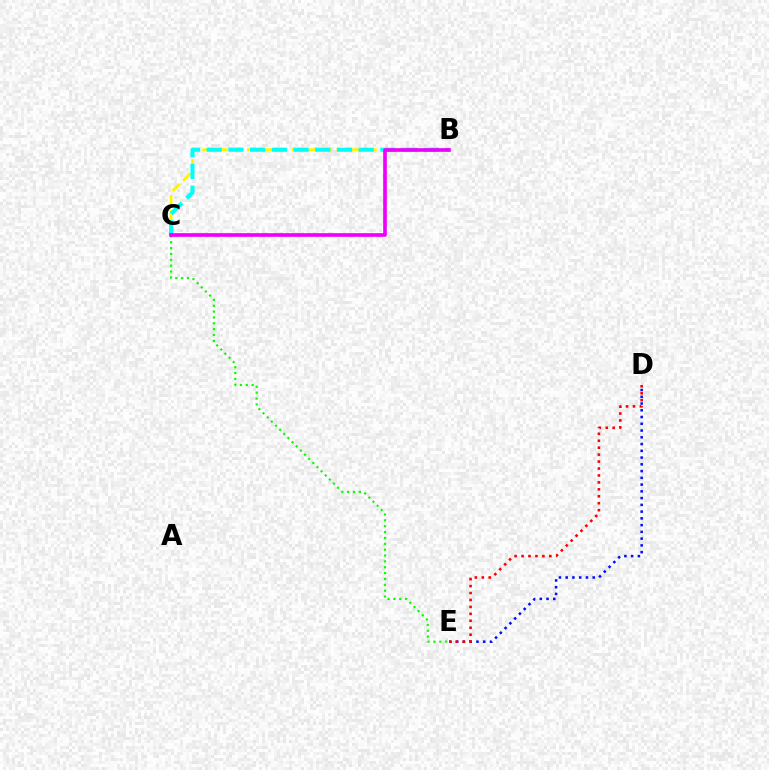{('B', 'C'): [{'color': '#fcf500', 'line_style': 'dashed', 'thickness': 2.02}, {'color': '#00fff6', 'line_style': 'dashed', 'thickness': 2.95}, {'color': '#ee00ff', 'line_style': 'solid', 'thickness': 2.63}], ('D', 'E'): [{'color': '#0010ff', 'line_style': 'dotted', 'thickness': 1.84}, {'color': '#ff0000', 'line_style': 'dotted', 'thickness': 1.89}], ('C', 'E'): [{'color': '#08ff00', 'line_style': 'dotted', 'thickness': 1.59}]}